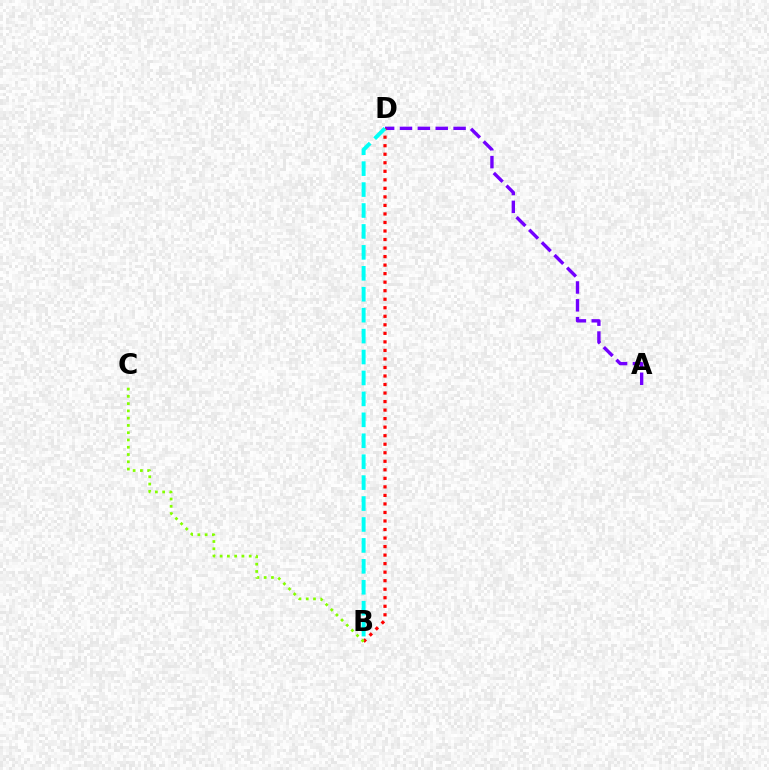{('A', 'D'): [{'color': '#7200ff', 'line_style': 'dashed', 'thickness': 2.43}], ('B', 'D'): [{'color': '#ff0000', 'line_style': 'dotted', 'thickness': 2.32}, {'color': '#00fff6', 'line_style': 'dashed', 'thickness': 2.84}], ('B', 'C'): [{'color': '#84ff00', 'line_style': 'dotted', 'thickness': 1.98}]}